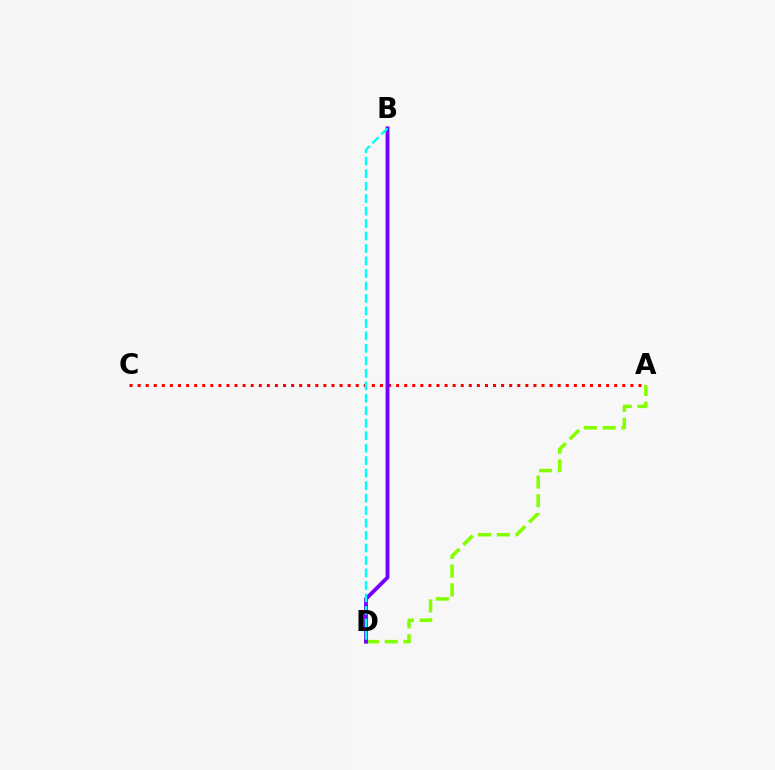{('A', 'D'): [{'color': '#84ff00', 'line_style': 'dashed', 'thickness': 2.55}], ('A', 'C'): [{'color': '#ff0000', 'line_style': 'dotted', 'thickness': 2.19}], ('B', 'D'): [{'color': '#7200ff', 'line_style': 'solid', 'thickness': 2.78}, {'color': '#00fff6', 'line_style': 'dashed', 'thickness': 1.7}]}